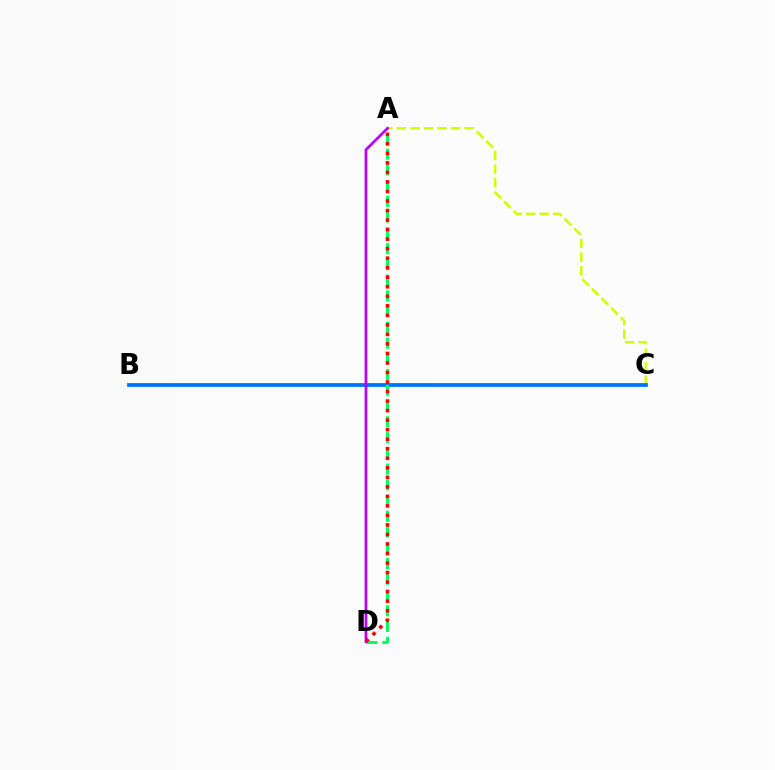{('A', 'C'): [{'color': '#d1ff00', 'line_style': 'dashed', 'thickness': 1.84}], ('B', 'C'): [{'color': '#0074ff', 'line_style': 'solid', 'thickness': 2.71}], ('A', 'D'): [{'color': '#00ff5c', 'line_style': 'dashed', 'thickness': 2.14}, {'color': '#b900ff', 'line_style': 'solid', 'thickness': 1.96}, {'color': '#ff0000', 'line_style': 'dotted', 'thickness': 2.59}]}